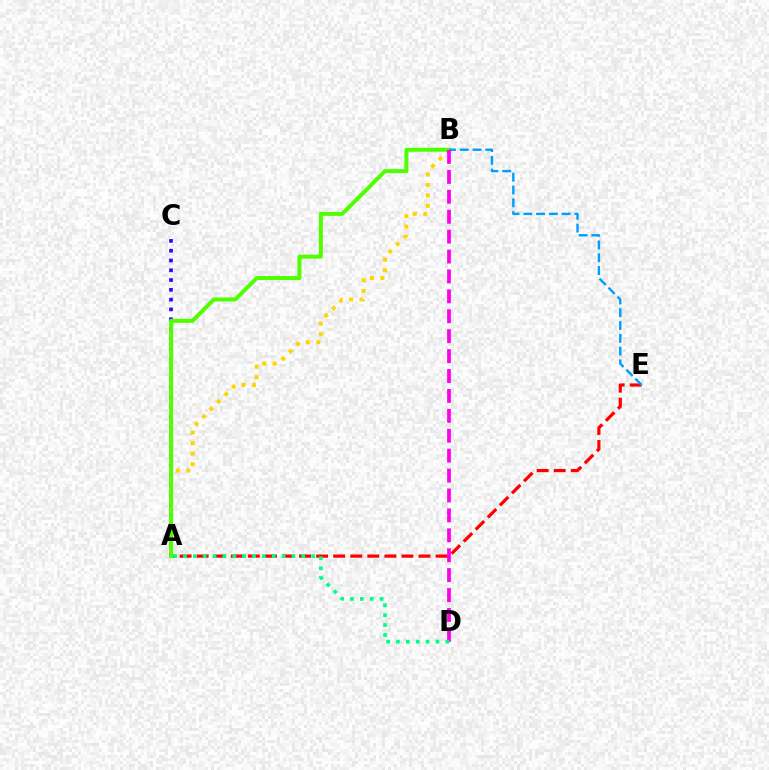{('A', 'B'): [{'color': '#ffd500', 'line_style': 'dotted', 'thickness': 2.86}, {'color': '#4fff00', 'line_style': 'solid', 'thickness': 2.87}], ('A', 'E'): [{'color': '#ff0000', 'line_style': 'dashed', 'thickness': 2.32}], ('A', 'C'): [{'color': '#3700ff', 'line_style': 'dotted', 'thickness': 2.66}], ('B', 'E'): [{'color': '#009eff', 'line_style': 'dashed', 'thickness': 1.74}], ('B', 'D'): [{'color': '#ff00ed', 'line_style': 'dashed', 'thickness': 2.71}], ('A', 'D'): [{'color': '#00ff86', 'line_style': 'dotted', 'thickness': 2.68}]}